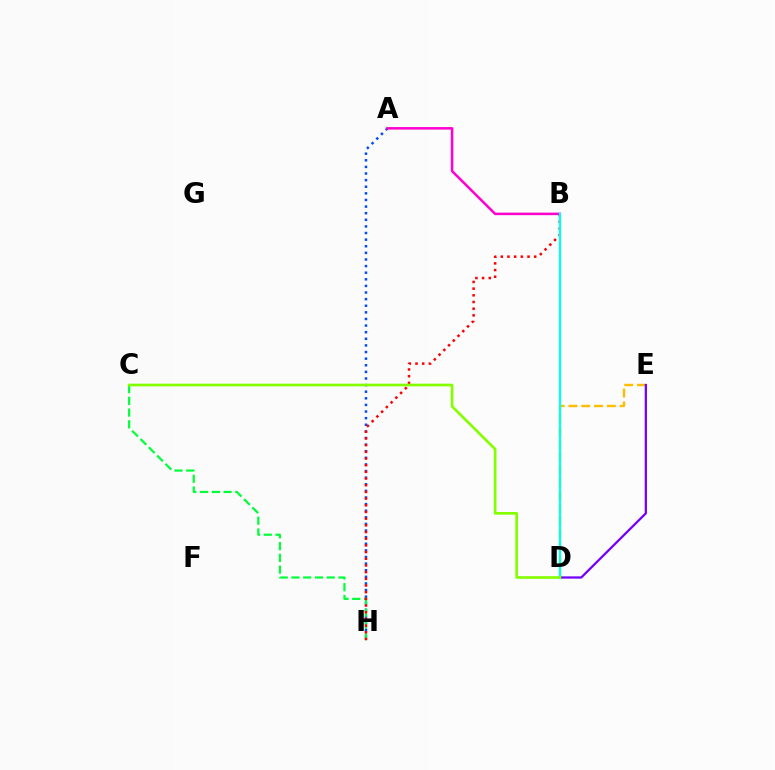{('A', 'H'): [{'color': '#004bff', 'line_style': 'dotted', 'thickness': 1.8}], ('C', 'H'): [{'color': '#00ff39', 'line_style': 'dashed', 'thickness': 1.59}], ('D', 'E'): [{'color': '#ffbd00', 'line_style': 'dashed', 'thickness': 1.74}, {'color': '#7200ff', 'line_style': 'solid', 'thickness': 1.62}], ('B', 'H'): [{'color': '#ff0000', 'line_style': 'dotted', 'thickness': 1.82}], ('A', 'B'): [{'color': '#ff00cf', 'line_style': 'solid', 'thickness': 1.82}], ('B', 'D'): [{'color': '#00fff6', 'line_style': 'solid', 'thickness': 1.65}], ('C', 'D'): [{'color': '#84ff00', 'line_style': 'solid', 'thickness': 1.92}]}